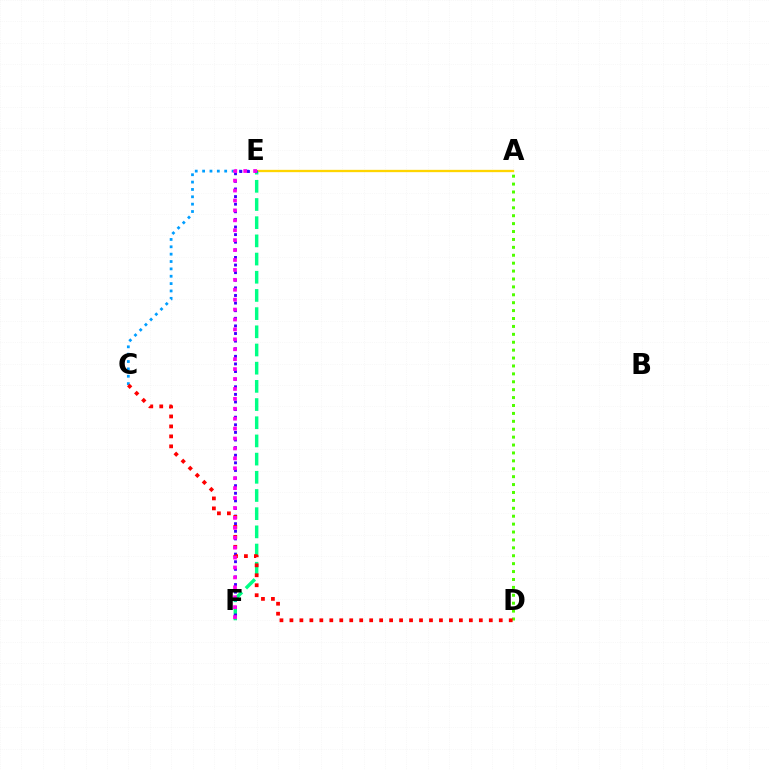{('A', 'E'): [{'color': '#ffd500', 'line_style': 'solid', 'thickness': 1.67}], ('E', 'F'): [{'color': '#00ff86', 'line_style': 'dashed', 'thickness': 2.47}, {'color': '#3700ff', 'line_style': 'dotted', 'thickness': 2.07}, {'color': '#ff00ed', 'line_style': 'dotted', 'thickness': 2.7}], ('C', 'E'): [{'color': '#009eff', 'line_style': 'dotted', 'thickness': 2.0}], ('A', 'D'): [{'color': '#4fff00', 'line_style': 'dotted', 'thickness': 2.15}], ('C', 'D'): [{'color': '#ff0000', 'line_style': 'dotted', 'thickness': 2.71}]}